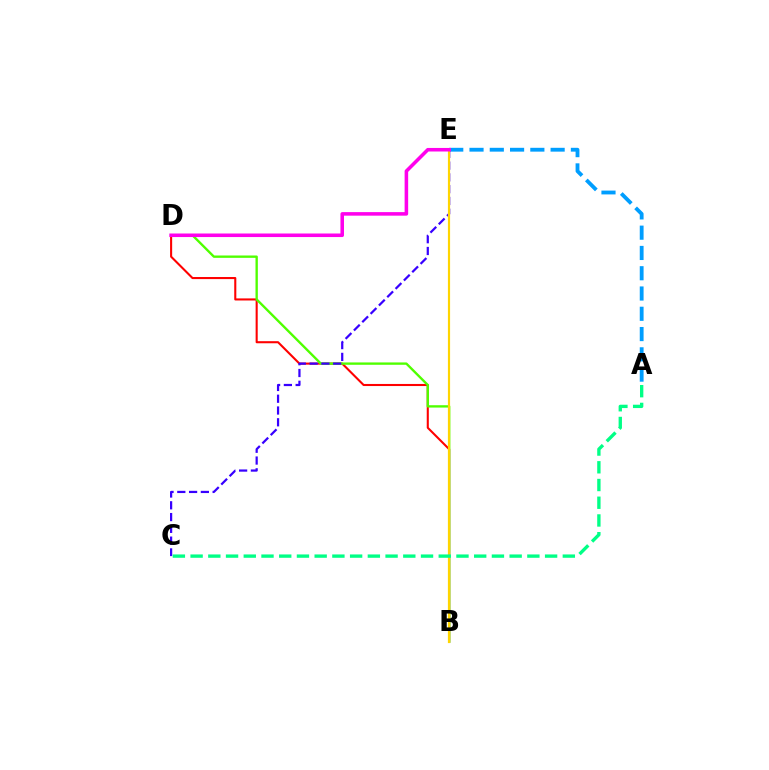{('A', 'E'): [{'color': '#009eff', 'line_style': 'dashed', 'thickness': 2.75}], ('B', 'D'): [{'color': '#ff0000', 'line_style': 'solid', 'thickness': 1.5}, {'color': '#4fff00', 'line_style': 'solid', 'thickness': 1.7}], ('C', 'E'): [{'color': '#3700ff', 'line_style': 'dashed', 'thickness': 1.6}], ('B', 'E'): [{'color': '#ffd500', 'line_style': 'solid', 'thickness': 1.57}], ('D', 'E'): [{'color': '#ff00ed', 'line_style': 'solid', 'thickness': 2.56}], ('A', 'C'): [{'color': '#00ff86', 'line_style': 'dashed', 'thickness': 2.41}]}